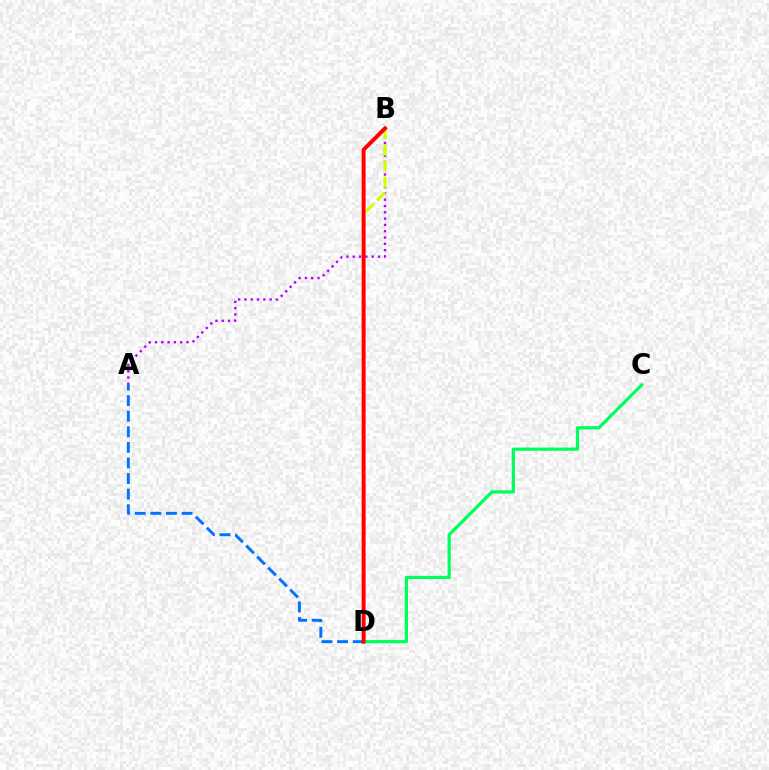{('A', 'B'): [{'color': '#b900ff', 'line_style': 'dotted', 'thickness': 1.71}], ('C', 'D'): [{'color': '#00ff5c', 'line_style': 'solid', 'thickness': 2.32}], ('A', 'D'): [{'color': '#0074ff', 'line_style': 'dashed', 'thickness': 2.12}], ('B', 'D'): [{'color': '#d1ff00', 'line_style': 'dashed', 'thickness': 2.18}, {'color': '#ff0000', 'line_style': 'solid', 'thickness': 2.84}]}